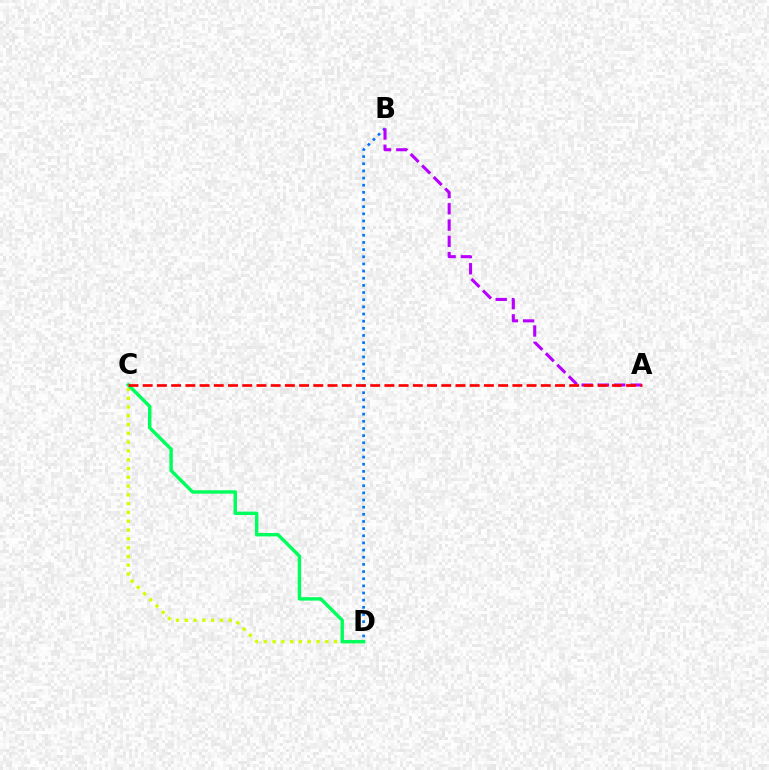{('C', 'D'): [{'color': '#d1ff00', 'line_style': 'dotted', 'thickness': 2.39}, {'color': '#00ff5c', 'line_style': 'solid', 'thickness': 2.46}], ('B', 'D'): [{'color': '#0074ff', 'line_style': 'dotted', 'thickness': 1.94}], ('A', 'B'): [{'color': '#b900ff', 'line_style': 'dashed', 'thickness': 2.21}], ('A', 'C'): [{'color': '#ff0000', 'line_style': 'dashed', 'thickness': 1.93}]}